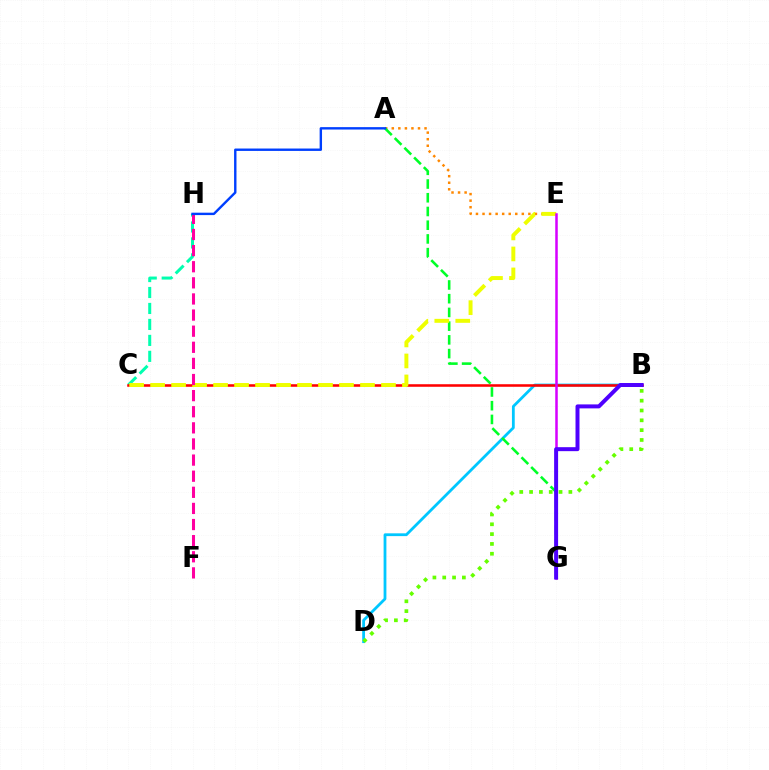{('B', 'D'): [{'color': '#00c7ff', 'line_style': 'solid', 'thickness': 2.01}, {'color': '#66ff00', 'line_style': 'dotted', 'thickness': 2.67}], ('C', 'H'): [{'color': '#00ffaf', 'line_style': 'dashed', 'thickness': 2.17}], ('A', 'E'): [{'color': '#ff8800', 'line_style': 'dotted', 'thickness': 1.78}], ('B', 'C'): [{'color': '#ff0000', 'line_style': 'solid', 'thickness': 1.84}], ('A', 'G'): [{'color': '#00ff27', 'line_style': 'dashed', 'thickness': 1.86}], ('C', 'E'): [{'color': '#eeff00', 'line_style': 'dashed', 'thickness': 2.85}], ('E', 'G'): [{'color': '#d600ff', 'line_style': 'solid', 'thickness': 1.81}], ('B', 'G'): [{'color': '#4f00ff', 'line_style': 'solid', 'thickness': 2.86}], ('F', 'H'): [{'color': '#ff00a0', 'line_style': 'dashed', 'thickness': 2.19}], ('A', 'H'): [{'color': '#003fff', 'line_style': 'solid', 'thickness': 1.73}]}